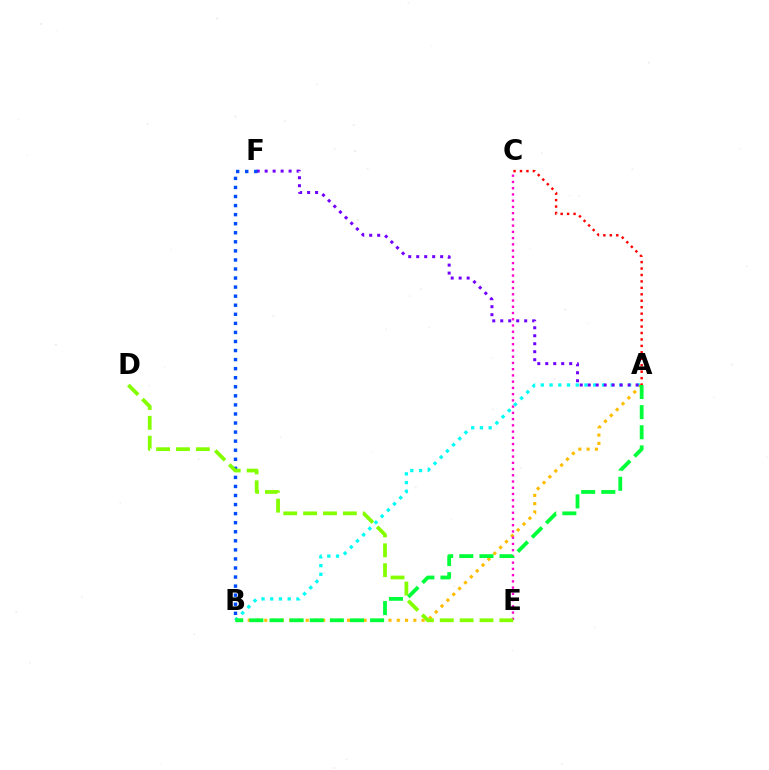{('A', 'B'): [{'color': '#00fff6', 'line_style': 'dotted', 'thickness': 2.37}, {'color': '#ffbd00', 'line_style': 'dotted', 'thickness': 2.25}, {'color': '#00ff39', 'line_style': 'dashed', 'thickness': 2.73}], ('A', 'C'): [{'color': '#ff0000', 'line_style': 'dotted', 'thickness': 1.75}], ('A', 'F'): [{'color': '#7200ff', 'line_style': 'dotted', 'thickness': 2.17}], ('C', 'E'): [{'color': '#ff00cf', 'line_style': 'dotted', 'thickness': 1.7}], ('B', 'F'): [{'color': '#004bff', 'line_style': 'dotted', 'thickness': 2.46}], ('D', 'E'): [{'color': '#84ff00', 'line_style': 'dashed', 'thickness': 2.7}]}